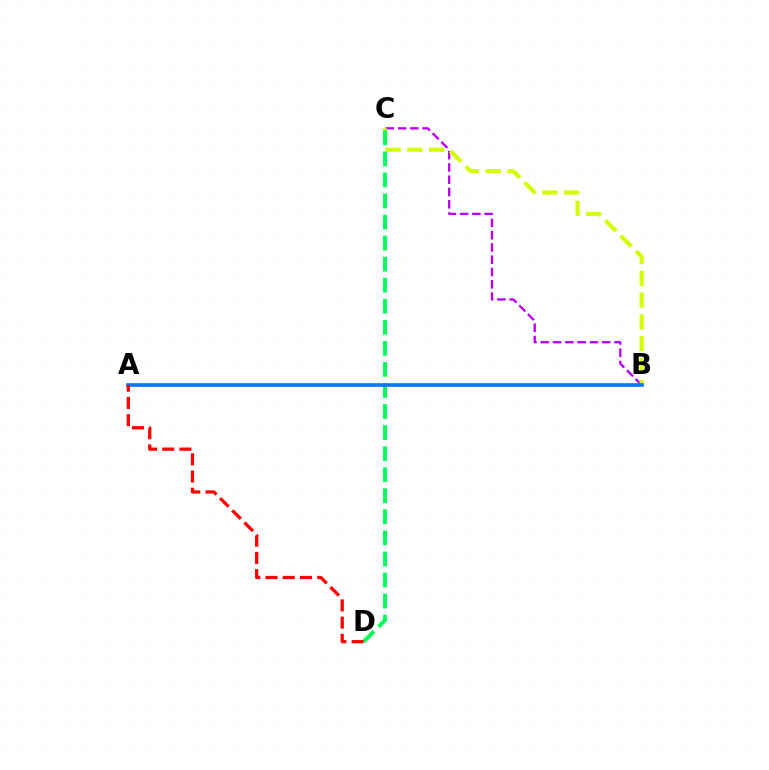{('B', 'C'): [{'color': '#b900ff', 'line_style': 'dashed', 'thickness': 1.67}, {'color': '#d1ff00', 'line_style': 'dashed', 'thickness': 2.96}], ('C', 'D'): [{'color': '#00ff5c', 'line_style': 'dashed', 'thickness': 2.86}], ('A', 'B'): [{'color': '#0074ff', 'line_style': 'solid', 'thickness': 2.6}], ('A', 'D'): [{'color': '#ff0000', 'line_style': 'dashed', 'thickness': 2.34}]}